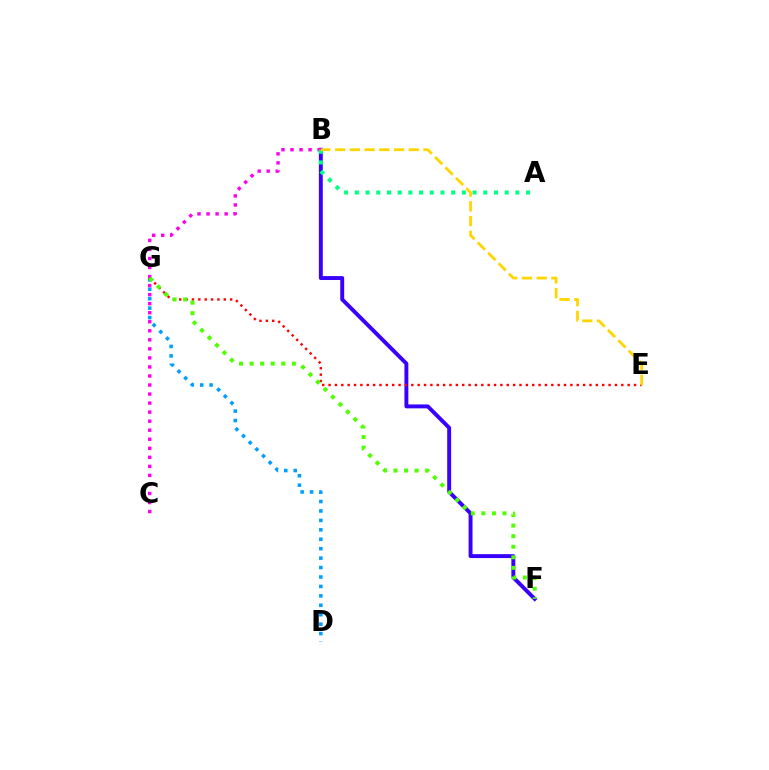{('B', 'F'): [{'color': '#3700ff', 'line_style': 'solid', 'thickness': 2.82}], ('D', 'G'): [{'color': '#009eff', 'line_style': 'dotted', 'thickness': 2.56}], ('B', 'C'): [{'color': '#ff00ed', 'line_style': 'dotted', 'thickness': 2.46}], ('A', 'B'): [{'color': '#00ff86', 'line_style': 'dotted', 'thickness': 2.91}], ('E', 'G'): [{'color': '#ff0000', 'line_style': 'dotted', 'thickness': 1.73}], ('F', 'G'): [{'color': '#4fff00', 'line_style': 'dotted', 'thickness': 2.87}], ('B', 'E'): [{'color': '#ffd500', 'line_style': 'dashed', 'thickness': 2.0}]}